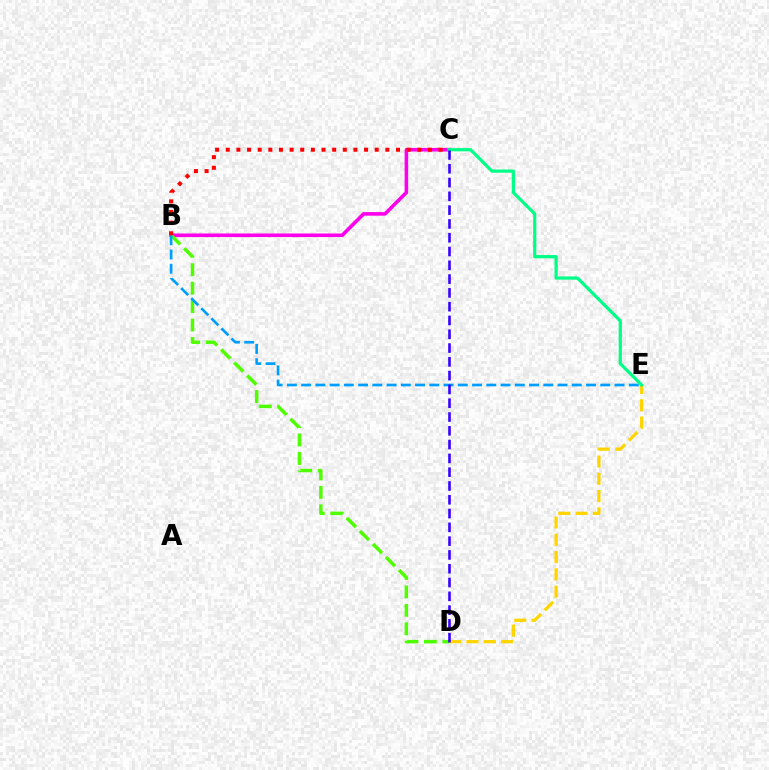{('D', 'E'): [{'color': '#ffd500', 'line_style': 'dashed', 'thickness': 2.35}], ('B', 'C'): [{'color': '#ff00ed', 'line_style': 'solid', 'thickness': 2.58}, {'color': '#ff0000', 'line_style': 'dotted', 'thickness': 2.89}], ('B', 'D'): [{'color': '#4fff00', 'line_style': 'dashed', 'thickness': 2.5}], ('B', 'E'): [{'color': '#009eff', 'line_style': 'dashed', 'thickness': 1.94}], ('C', 'E'): [{'color': '#00ff86', 'line_style': 'solid', 'thickness': 2.31}], ('C', 'D'): [{'color': '#3700ff', 'line_style': 'dashed', 'thickness': 1.87}]}